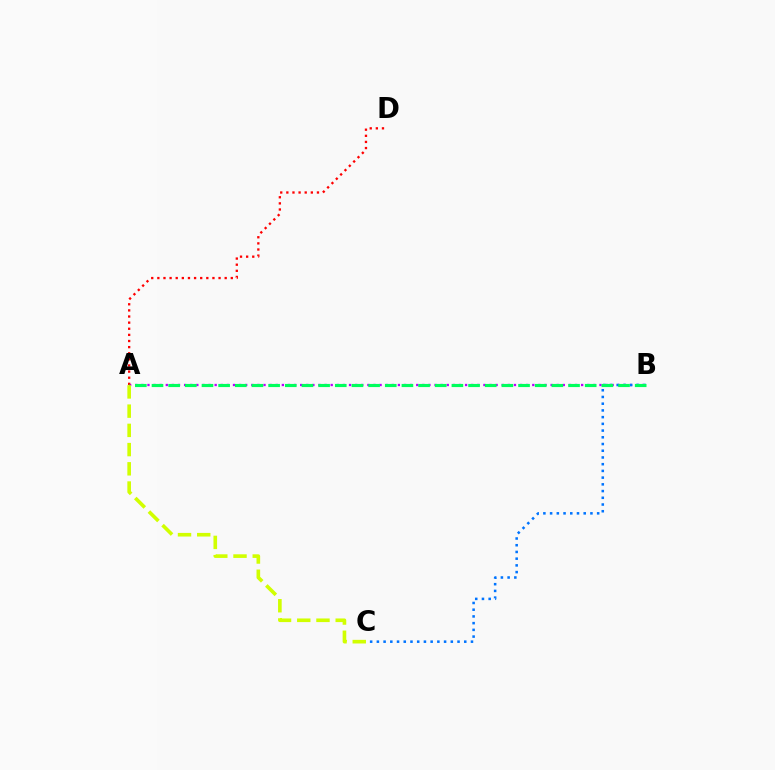{('A', 'B'): [{'color': '#b900ff', 'line_style': 'dotted', 'thickness': 1.66}, {'color': '#00ff5c', 'line_style': 'dashed', 'thickness': 2.26}], ('B', 'C'): [{'color': '#0074ff', 'line_style': 'dotted', 'thickness': 1.83}], ('A', 'D'): [{'color': '#ff0000', 'line_style': 'dotted', 'thickness': 1.66}], ('A', 'C'): [{'color': '#d1ff00', 'line_style': 'dashed', 'thickness': 2.61}]}